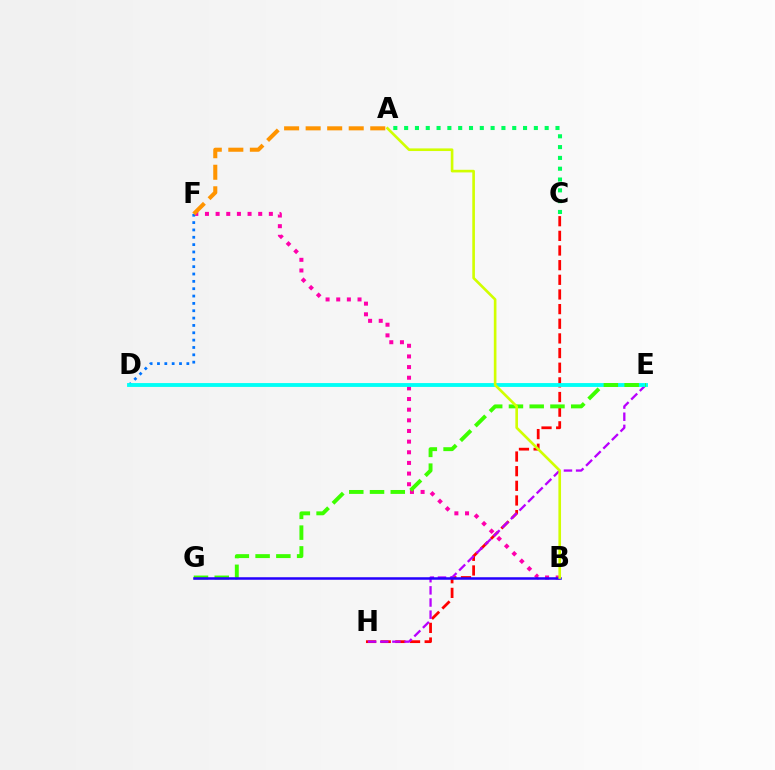{('B', 'F'): [{'color': '#ff00ac', 'line_style': 'dotted', 'thickness': 2.89}], ('C', 'H'): [{'color': '#ff0000', 'line_style': 'dashed', 'thickness': 1.99}], ('D', 'F'): [{'color': '#0074ff', 'line_style': 'dotted', 'thickness': 2.0}], ('E', 'H'): [{'color': '#b900ff', 'line_style': 'dashed', 'thickness': 1.65}], ('A', 'F'): [{'color': '#ff9400', 'line_style': 'dashed', 'thickness': 2.93}], ('D', 'E'): [{'color': '#00fff6', 'line_style': 'solid', 'thickness': 2.78}], ('E', 'G'): [{'color': '#3dff00', 'line_style': 'dashed', 'thickness': 2.82}], ('B', 'G'): [{'color': '#2500ff', 'line_style': 'solid', 'thickness': 1.81}], ('A', 'C'): [{'color': '#00ff5c', 'line_style': 'dotted', 'thickness': 2.94}], ('A', 'B'): [{'color': '#d1ff00', 'line_style': 'solid', 'thickness': 1.9}]}